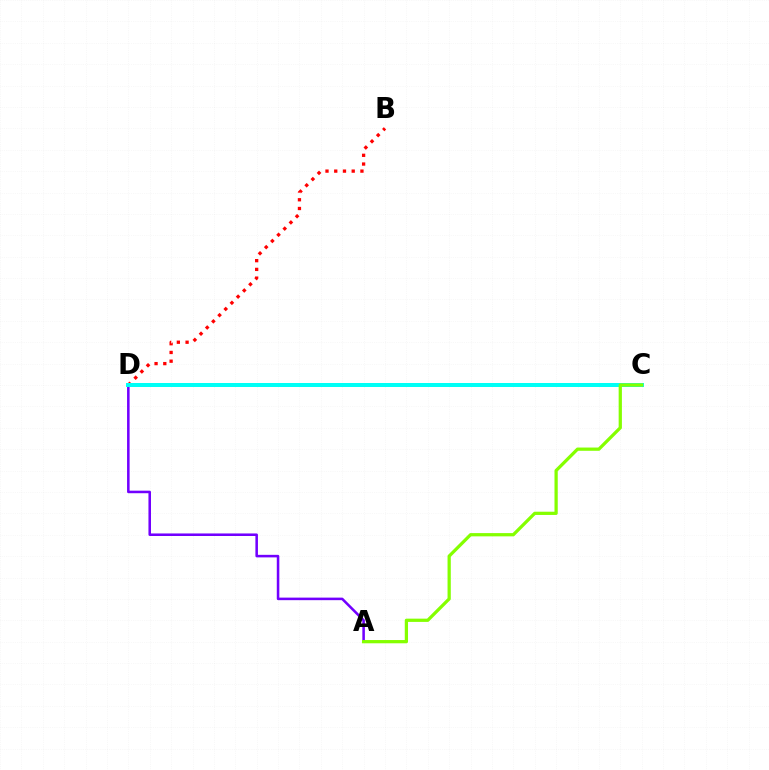{('B', 'D'): [{'color': '#ff0000', 'line_style': 'dotted', 'thickness': 2.37}], ('A', 'D'): [{'color': '#7200ff', 'line_style': 'solid', 'thickness': 1.83}], ('C', 'D'): [{'color': '#00fff6', 'line_style': 'solid', 'thickness': 2.88}], ('A', 'C'): [{'color': '#84ff00', 'line_style': 'solid', 'thickness': 2.34}]}